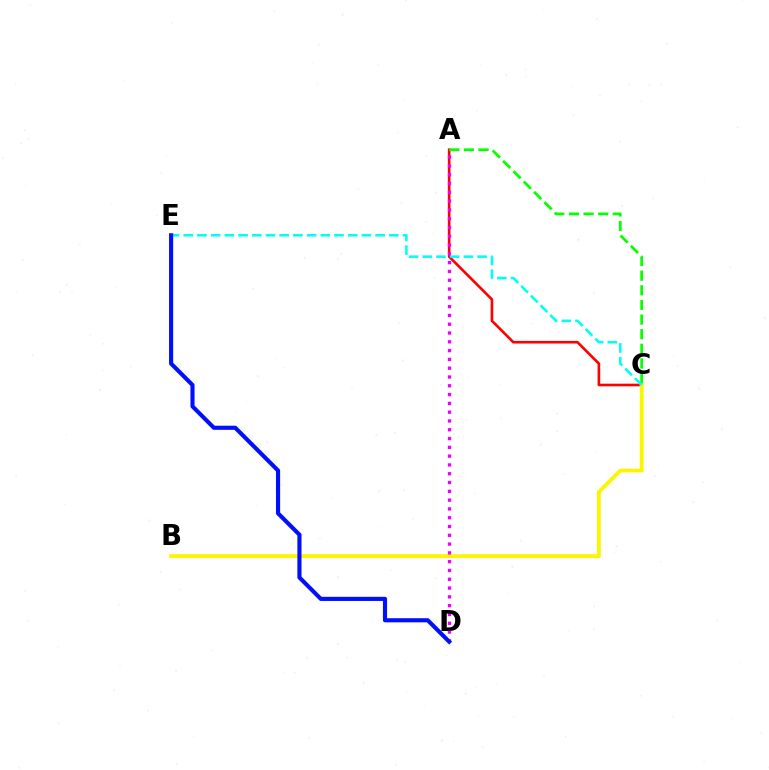{('A', 'C'): [{'color': '#ff0000', 'line_style': 'solid', 'thickness': 1.89}, {'color': '#08ff00', 'line_style': 'dashed', 'thickness': 1.99}], ('B', 'C'): [{'color': '#fcf500', 'line_style': 'solid', 'thickness': 2.75}], ('A', 'D'): [{'color': '#ee00ff', 'line_style': 'dotted', 'thickness': 2.39}], ('C', 'E'): [{'color': '#00fff6', 'line_style': 'dashed', 'thickness': 1.86}], ('D', 'E'): [{'color': '#0010ff', 'line_style': 'solid', 'thickness': 2.97}]}